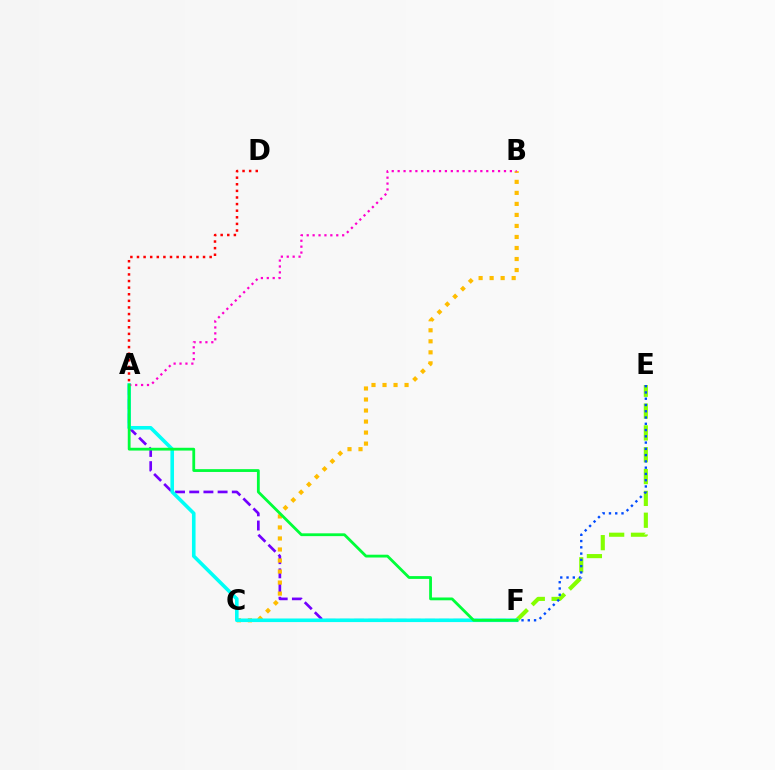{('A', 'D'): [{'color': '#ff0000', 'line_style': 'dotted', 'thickness': 1.79}], ('E', 'F'): [{'color': '#84ff00', 'line_style': 'dashed', 'thickness': 2.97}, {'color': '#004bff', 'line_style': 'dotted', 'thickness': 1.7}], ('A', 'F'): [{'color': '#7200ff', 'line_style': 'dashed', 'thickness': 1.93}, {'color': '#00fff6', 'line_style': 'solid', 'thickness': 2.59}, {'color': '#00ff39', 'line_style': 'solid', 'thickness': 2.02}], ('B', 'C'): [{'color': '#ffbd00', 'line_style': 'dotted', 'thickness': 2.99}], ('A', 'B'): [{'color': '#ff00cf', 'line_style': 'dotted', 'thickness': 1.6}]}